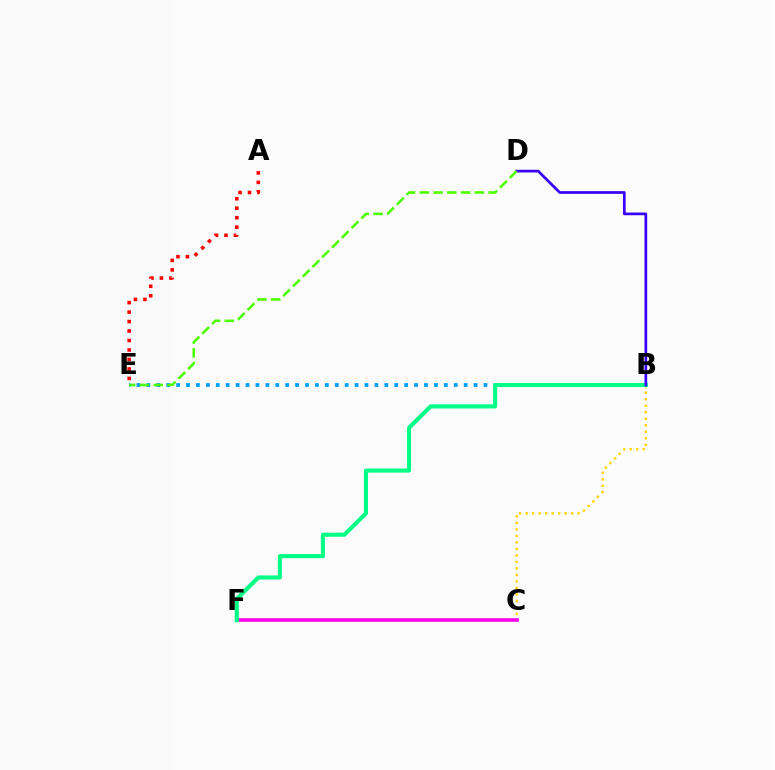{('A', 'E'): [{'color': '#ff0000', 'line_style': 'dotted', 'thickness': 2.57}], ('B', 'C'): [{'color': '#ffd500', 'line_style': 'dotted', 'thickness': 1.77}], ('B', 'E'): [{'color': '#009eff', 'line_style': 'dotted', 'thickness': 2.69}], ('C', 'F'): [{'color': '#ff00ed', 'line_style': 'solid', 'thickness': 2.62}], ('B', 'F'): [{'color': '#00ff86', 'line_style': 'solid', 'thickness': 2.94}], ('B', 'D'): [{'color': '#3700ff', 'line_style': 'solid', 'thickness': 1.94}], ('D', 'E'): [{'color': '#4fff00', 'line_style': 'dashed', 'thickness': 1.87}]}